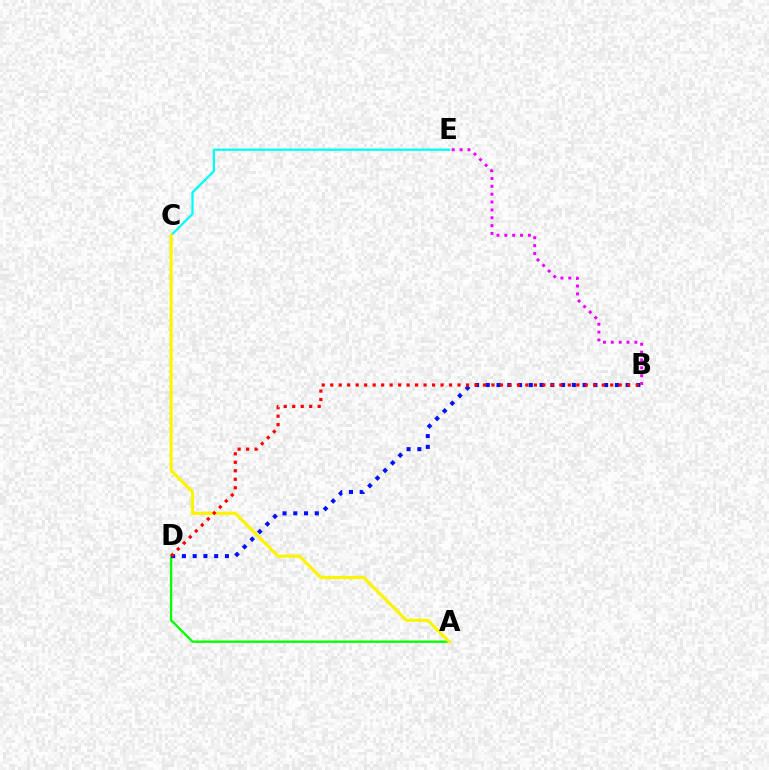{('C', 'E'): [{'color': '#00fff6', 'line_style': 'solid', 'thickness': 1.64}], ('A', 'D'): [{'color': '#08ff00', 'line_style': 'solid', 'thickness': 1.69}], ('A', 'C'): [{'color': '#fcf500', 'line_style': 'solid', 'thickness': 2.29}], ('B', 'D'): [{'color': '#0010ff', 'line_style': 'dotted', 'thickness': 2.92}, {'color': '#ff0000', 'line_style': 'dotted', 'thickness': 2.31}], ('B', 'E'): [{'color': '#ee00ff', 'line_style': 'dotted', 'thickness': 2.13}]}